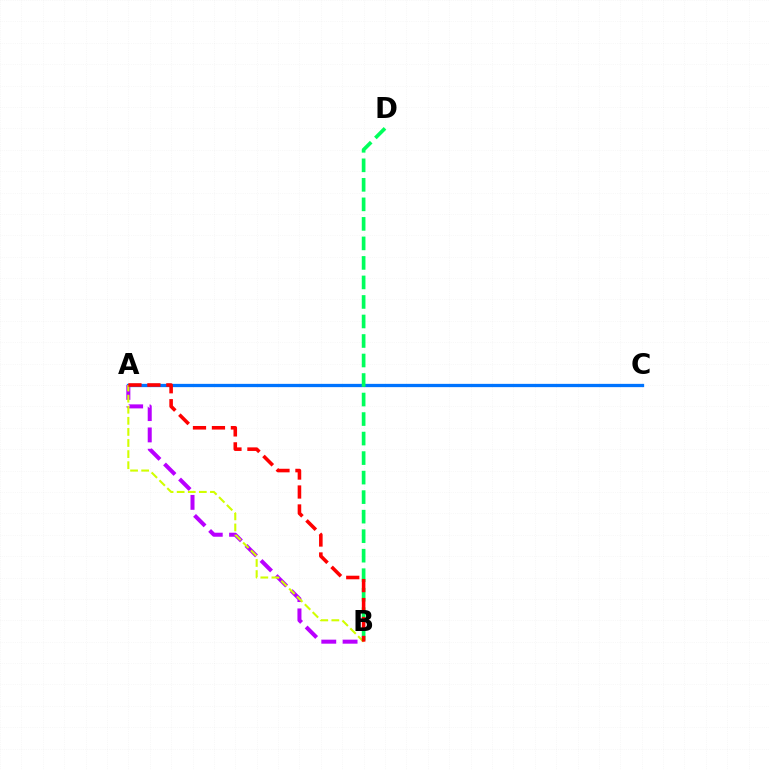{('A', 'C'): [{'color': '#0074ff', 'line_style': 'solid', 'thickness': 2.36}], ('A', 'B'): [{'color': '#b900ff', 'line_style': 'dashed', 'thickness': 2.89}, {'color': '#d1ff00', 'line_style': 'dashed', 'thickness': 1.51}, {'color': '#ff0000', 'line_style': 'dashed', 'thickness': 2.58}], ('B', 'D'): [{'color': '#00ff5c', 'line_style': 'dashed', 'thickness': 2.65}]}